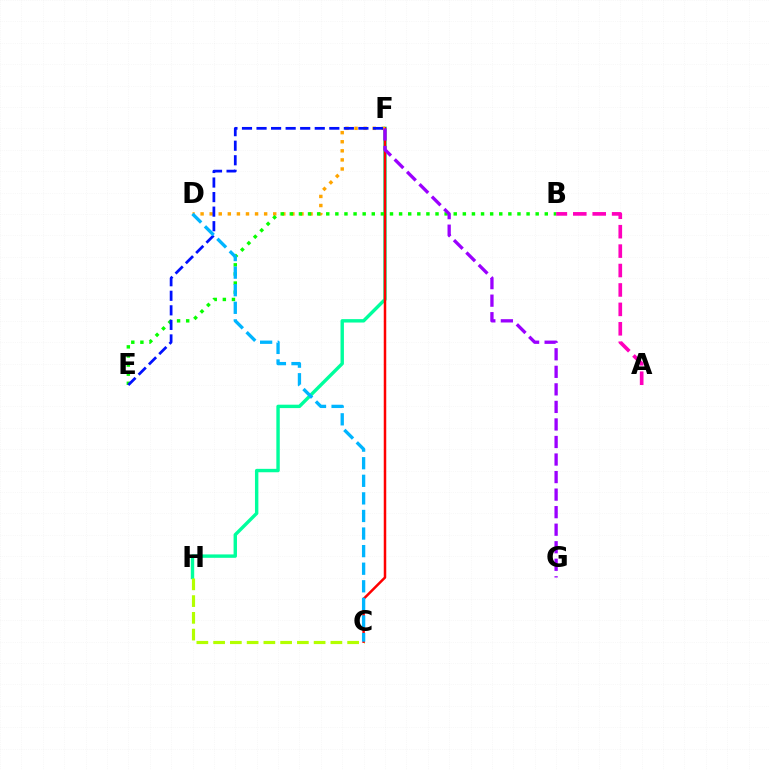{('A', 'B'): [{'color': '#ff00bd', 'line_style': 'dashed', 'thickness': 2.64}], ('F', 'H'): [{'color': '#00ff9d', 'line_style': 'solid', 'thickness': 2.45}], ('C', 'H'): [{'color': '#b3ff00', 'line_style': 'dashed', 'thickness': 2.28}], ('C', 'F'): [{'color': '#ff0000', 'line_style': 'solid', 'thickness': 1.8}], ('D', 'F'): [{'color': '#ffa500', 'line_style': 'dotted', 'thickness': 2.47}], ('B', 'E'): [{'color': '#08ff00', 'line_style': 'dotted', 'thickness': 2.47}], ('E', 'F'): [{'color': '#0010ff', 'line_style': 'dashed', 'thickness': 1.98}], ('F', 'G'): [{'color': '#9b00ff', 'line_style': 'dashed', 'thickness': 2.38}], ('C', 'D'): [{'color': '#00b5ff', 'line_style': 'dashed', 'thickness': 2.39}]}